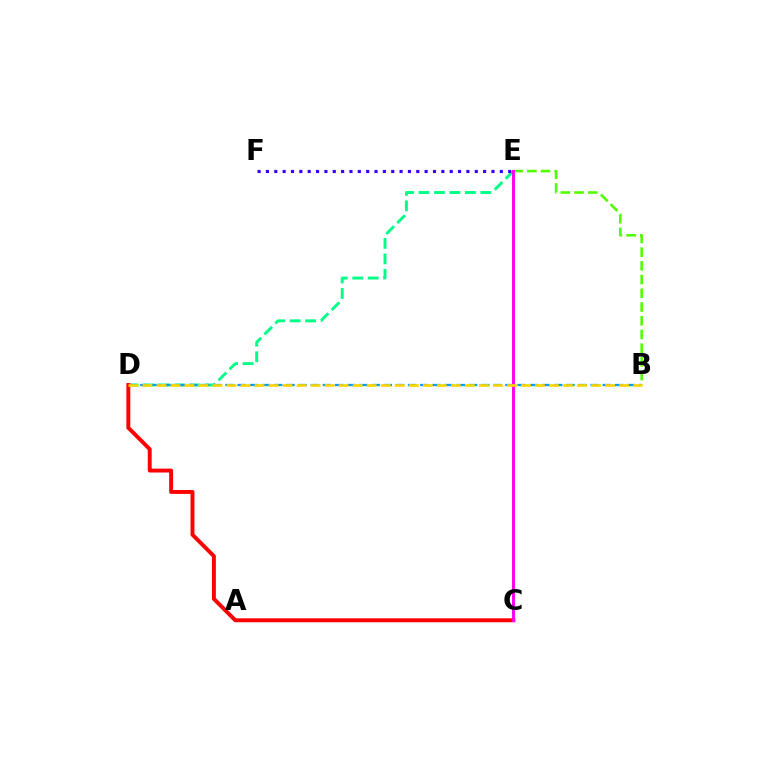{('D', 'E'): [{'color': '#00ff86', 'line_style': 'dashed', 'thickness': 2.1}], ('B', 'D'): [{'color': '#009eff', 'line_style': 'dashed', 'thickness': 1.65}, {'color': '#ffd500', 'line_style': 'dashed', 'thickness': 1.9}], ('C', 'D'): [{'color': '#ff0000', 'line_style': 'solid', 'thickness': 2.82}], ('B', 'E'): [{'color': '#4fff00', 'line_style': 'dashed', 'thickness': 1.86}], ('C', 'E'): [{'color': '#ff00ed', 'line_style': 'solid', 'thickness': 2.12}], ('E', 'F'): [{'color': '#3700ff', 'line_style': 'dotted', 'thickness': 2.27}]}